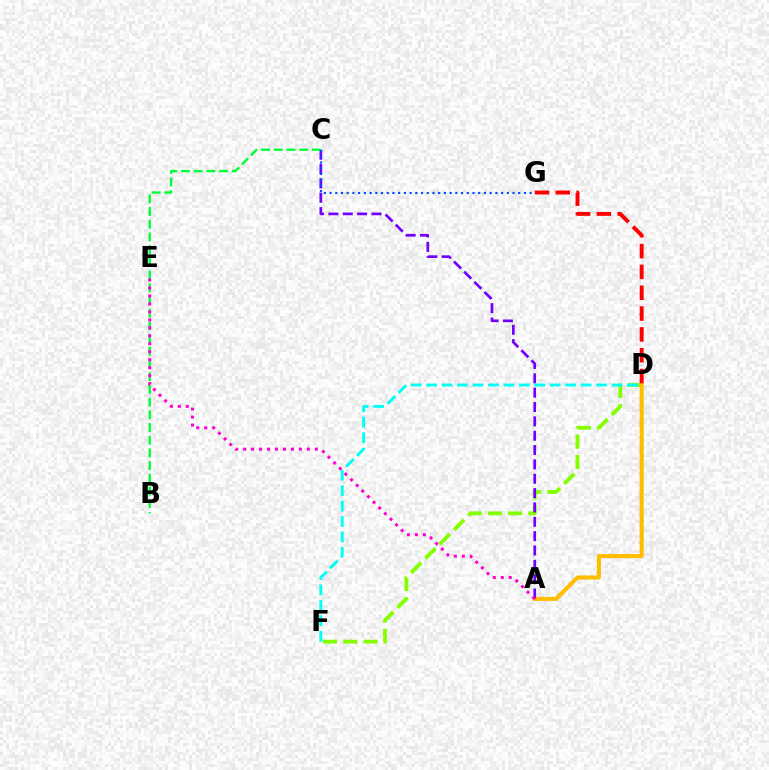{('D', 'F'): [{'color': '#84ff00', 'line_style': 'dashed', 'thickness': 2.75}, {'color': '#00fff6', 'line_style': 'dashed', 'thickness': 2.1}], ('A', 'D'): [{'color': '#ffbd00', 'line_style': 'solid', 'thickness': 2.93}], ('A', 'C'): [{'color': '#7200ff', 'line_style': 'dashed', 'thickness': 1.95}], ('B', 'C'): [{'color': '#00ff39', 'line_style': 'dashed', 'thickness': 1.73}], ('D', 'G'): [{'color': '#ff0000', 'line_style': 'dashed', 'thickness': 2.83}], ('A', 'E'): [{'color': '#ff00cf', 'line_style': 'dotted', 'thickness': 2.16}], ('C', 'G'): [{'color': '#004bff', 'line_style': 'dotted', 'thickness': 1.55}]}